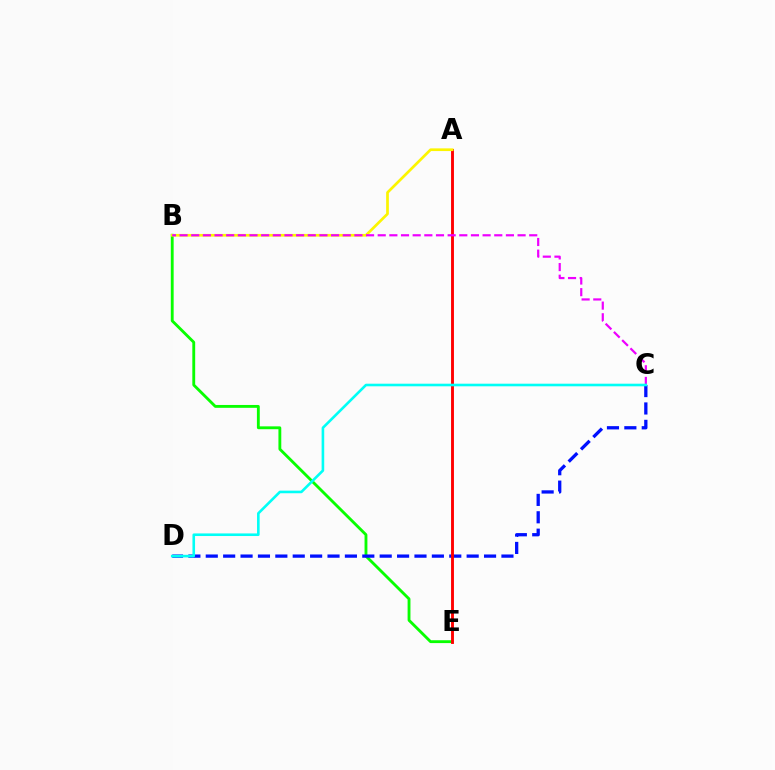{('B', 'E'): [{'color': '#08ff00', 'line_style': 'solid', 'thickness': 2.05}], ('C', 'D'): [{'color': '#0010ff', 'line_style': 'dashed', 'thickness': 2.36}, {'color': '#00fff6', 'line_style': 'solid', 'thickness': 1.88}], ('A', 'E'): [{'color': '#ff0000', 'line_style': 'solid', 'thickness': 2.08}], ('A', 'B'): [{'color': '#fcf500', 'line_style': 'solid', 'thickness': 1.94}], ('B', 'C'): [{'color': '#ee00ff', 'line_style': 'dashed', 'thickness': 1.58}]}